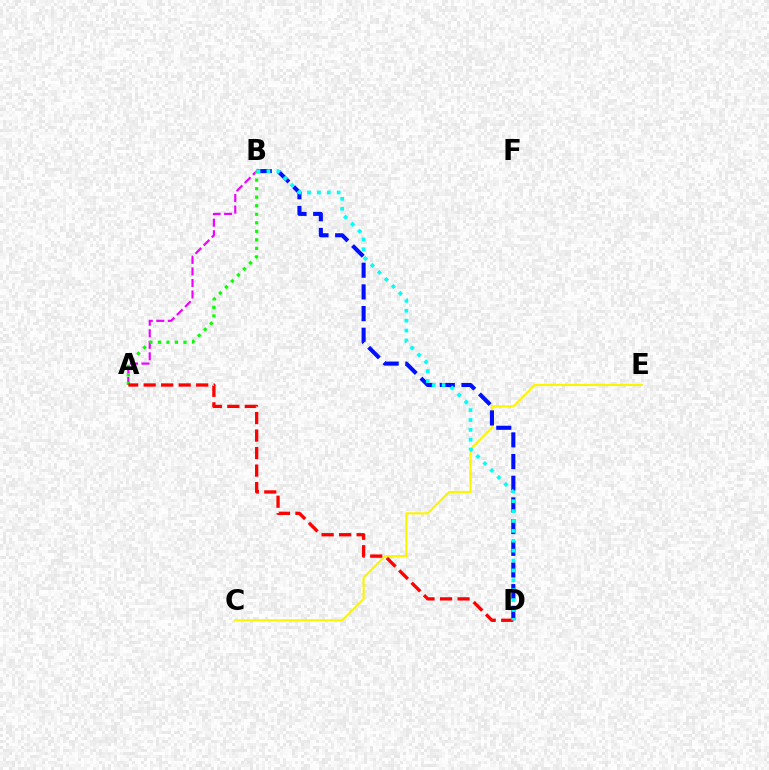{('C', 'E'): [{'color': '#fcf500', 'line_style': 'solid', 'thickness': 1.54}], ('A', 'B'): [{'color': '#ee00ff', 'line_style': 'dashed', 'thickness': 1.56}, {'color': '#08ff00', 'line_style': 'dotted', 'thickness': 2.32}], ('B', 'D'): [{'color': '#0010ff', 'line_style': 'dashed', 'thickness': 2.94}, {'color': '#00fff6', 'line_style': 'dotted', 'thickness': 2.69}], ('A', 'D'): [{'color': '#ff0000', 'line_style': 'dashed', 'thickness': 2.38}]}